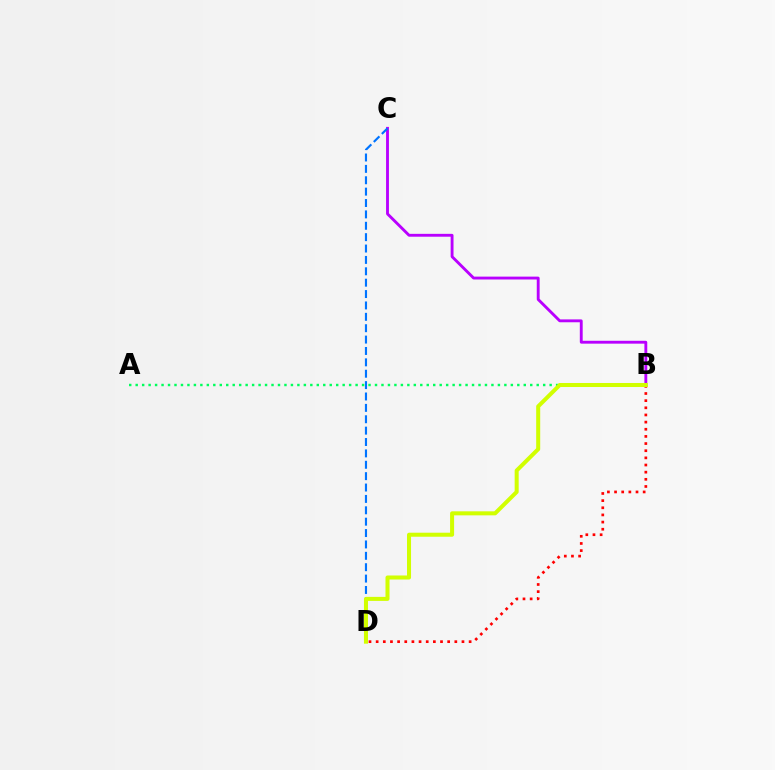{('B', 'C'): [{'color': '#b900ff', 'line_style': 'solid', 'thickness': 2.06}], ('C', 'D'): [{'color': '#0074ff', 'line_style': 'dashed', 'thickness': 1.55}], ('B', 'D'): [{'color': '#ff0000', 'line_style': 'dotted', 'thickness': 1.94}, {'color': '#d1ff00', 'line_style': 'solid', 'thickness': 2.89}], ('A', 'B'): [{'color': '#00ff5c', 'line_style': 'dotted', 'thickness': 1.76}]}